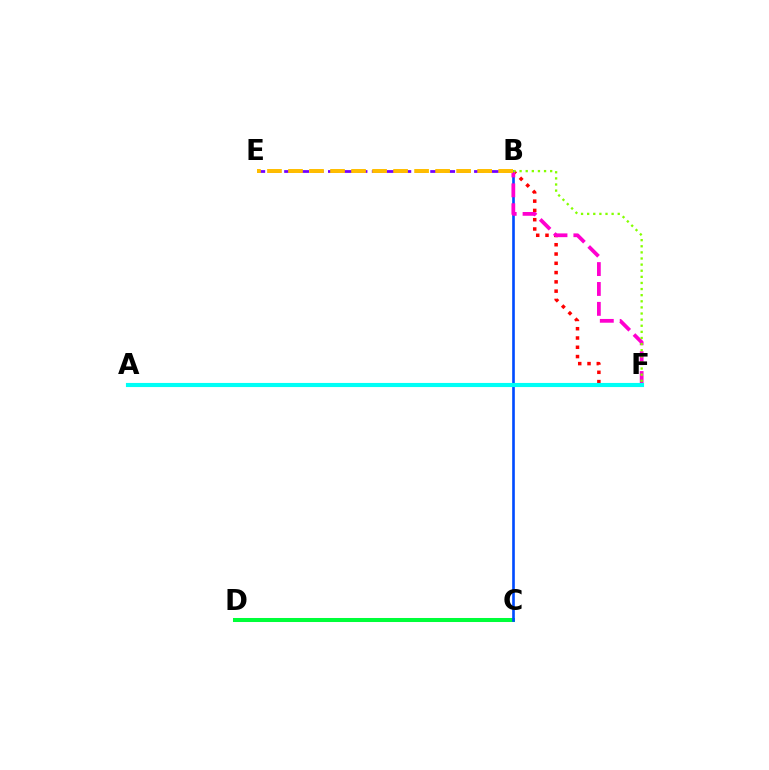{('C', 'D'): [{'color': '#00ff39', 'line_style': 'solid', 'thickness': 2.89}], ('B', 'F'): [{'color': '#ff0000', 'line_style': 'dotted', 'thickness': 2.52}, {'color': '#ff00cf', 'line_style': 'dashed', 'thickness': 2.7}, {'color': '#84ff00', 'line_style': 'dotted', 'thickness': 1.66}], ('B', 'C'): [{'color': '#004bff', 'line_style': 'solid', 'thickness': 1.9}], ('B', 'E'): [{'color': '#7200ff', 'line_style': 'dashed', 'thickness': 1.98}, {'color': '#ffbd00', 'line_style': 'dashed', 'thickness': 2.86}], ('A', 'F'): [{'color': '#00fff6', 'line_style': 'solid', 'thickness': 2.97}]}